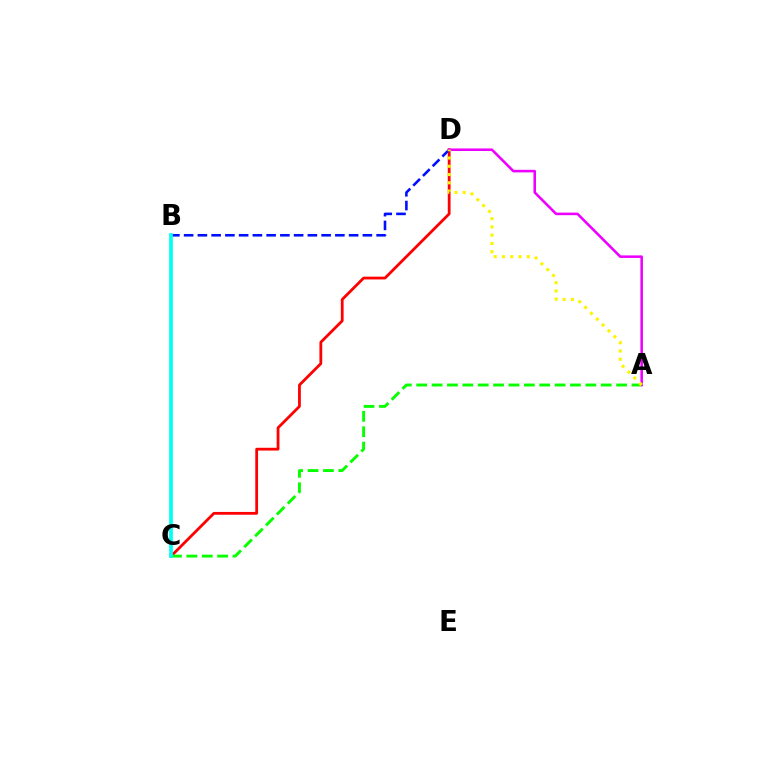{('C', 'D'): [{'color': '#ff0000', 'line_style': 'solid', 'thickness': 2.0}], ('A', 'C'): [{'color': '#08ff00', 'line_style': 'dashed', 'thickness': 2.09}], ('B', 'D'): [{'color': '#0010ff', 'line_style': 'dashed', 'thickness': 1.87}], ('B', 'C'): [{'color': '#00fff6', 'line_style': 'solid', 'thickness': 2.69}], ('A', 'D'): [{'color': '#ee00ff', 'line_style': 'solid', 'thickness': 1.85}, {'color': '#fcf500', 'line_style': 'dotted', 'thickness': 2.24}]}